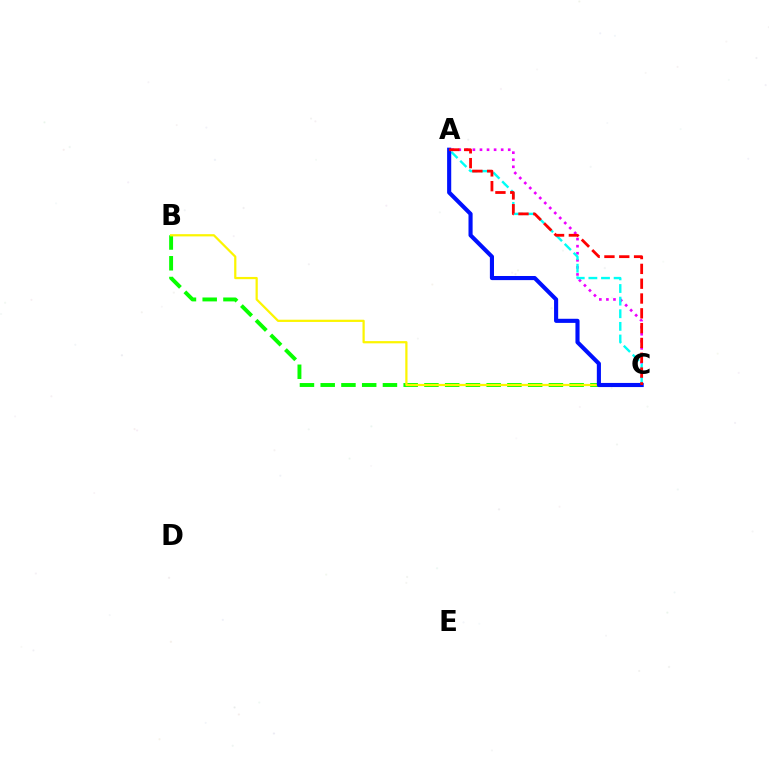{('A', 'C'): [{'color': '#ee00ff', 'line_style': 'dotted', 'thickness': 1.92}, {'color': '#00fff6', 'line_style': 'dashed', 'thickness': 1.71}, {'color': '#0010ff', 'line_style': 'solid', 'thickness': 2.96}, {'color': '#ff0000', 'line_style': 'dashed', 'thickness': 2.01}], ('B', 'C'): [{'color': '#08ff00', 'line_style': 'dashed', 'thickness': 2.82}, {'color': '#fcf500', 'line_style': 'solid', 'thickness': 1.6}]}